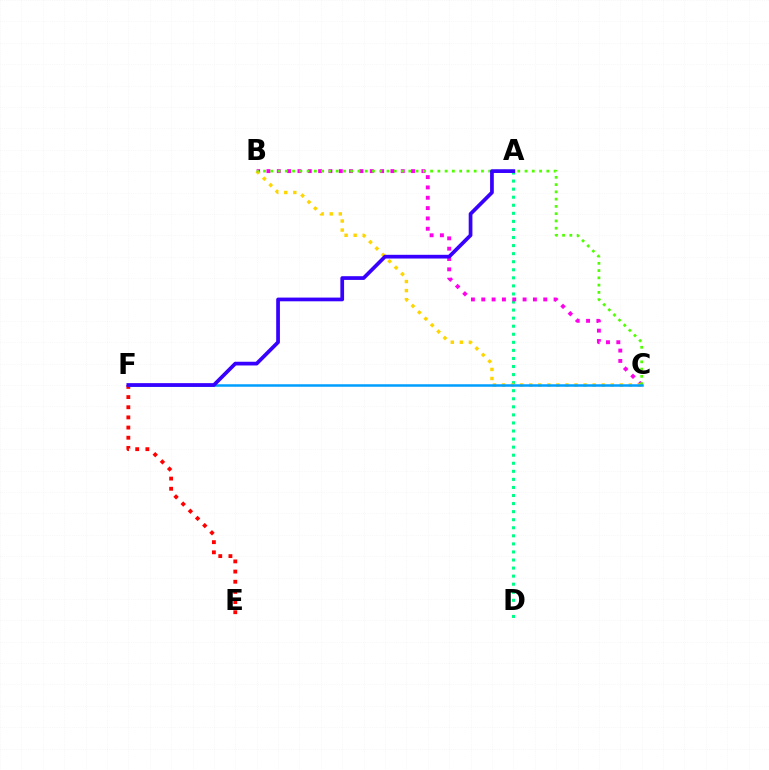{('E', 'F'): [{'color': '#ff0000', 'line_style': 'dotted', 'thickness': 2.76}], ('A', 'D'): [{'color': '#00ff86', 'line_style': 'dotted', 'thickness': 2.19}], ('B', 'C'): [{'color': '#ff00ed', 'line_style': 'dotted', 'thickness': 2.81}, {'color': '#ffd500', 'line_style': 'dotted', 'thickness': 2.46}, {'color': '#4fff00', 'line_style': 'dotted', 'thickness': 1.97}], ('C', 'F'): [{'color': '#009eff', 'line_style': 'solid', 'thickness': 1.81}], ('A', 'F'): [{'color': '#3700ff', 'line_style': 'solid', 'thickness': 2.68}]}